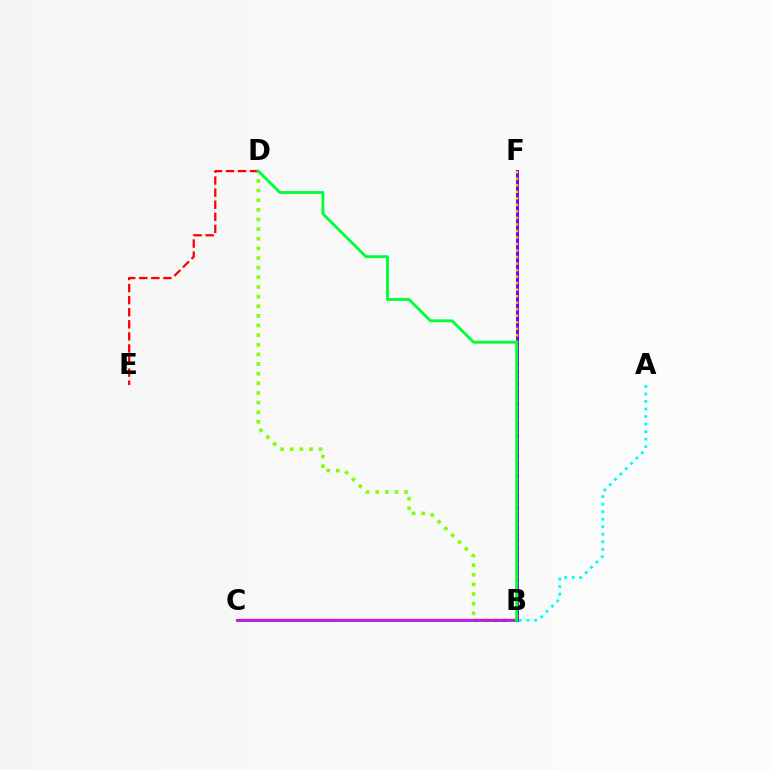{('B', 'D'): [{'color': '#84ff00', 'line_style': 'dotted', 'thickness': 2.62}, {'color': '#00ff39', 'line_style': 'solid', 'thickness': 2.06}], ('A', 'B'): [{'color': '#00fff6', 'line_style': 'dotted', 'thickness': 2.05}], ('B', 'F'): [{'color': '#7200ff', 'line_style': 'solid', 'thickness': 2.14}, {'color': '#ffbd00', 'line_style': 'dotted', 'thickness': 1.77}], ('B', 'C'): [{'color': '#004bff', 'line_style': 'solid', 'thickness': 1.87}, {'color': '#ff00cf', 'line_style': 'solid', 'thickness': 1.63}], ('D', 'E'): [{'color': '#ff0000', 'line_style': 'dashed', 'thickness': 1.64}]}